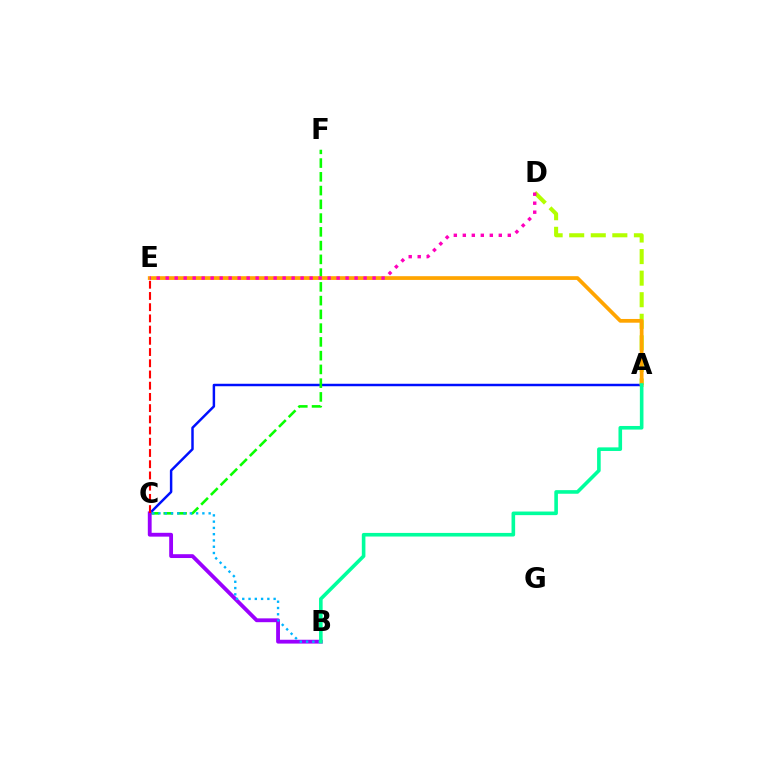{('A', 'C'): [{'color': '#0010ff', 'line_style': 'solid', 'thickness': 1.78}], ('C', 'F'): [{'color': '#08ff00', 'line_style': 'dashed', 'thickness': 1.87}], ('B', 'C'): [{'color': '#9b00ff', 'line_style': 'solid', 'thickness': 2.76}, {'color': '#00b5ff', 'line_style': 'dotted', 'thickness': 1.7}], ('C', 'E'): [{'color': '#ff0000', 'line_style': 'dashed', 'thickness': 1.52}], ('A', 'D'): [{'color': '#b3ff00', 'line_style': 'dashed', 'thickness': 2.93}], ('A', 'E'): [{'color': '#ffa500', 'line_style': 'solid', 'thickness': 2.69}], ('A', 'B'): [{'color': '#00ff9d', 'line_style': 'solid', 'thickness': 2.6}], ('D', 'E'): [{'color': '#ff00bd', 'line_style': 'dotted', 'thickness': 2.44}]}